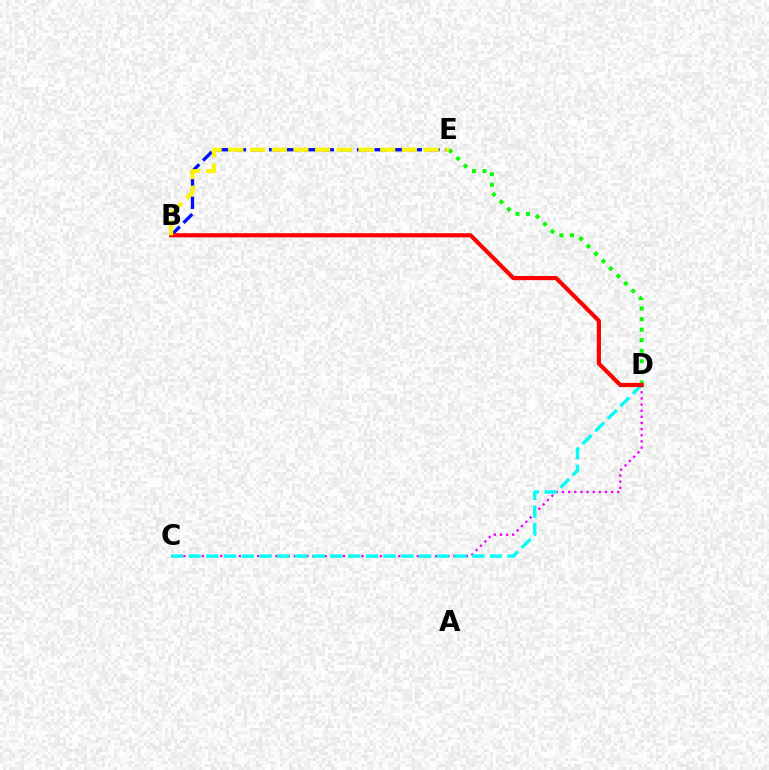{('D', 'E'): [{'color': '#08ff00', 'line_style': 'dotted', 'thickness': 2.87}], ('B', 'E'): [{'color': '#0010ff', 'line_style': 'dashed', 'thickness': 2.39}, {'color': '#fcf500', 'line_style': 'dashed', 'thickness': 2.95}], ('C', 'D'): [{'color': '#ee00ff', 'line_style': 'dotted', 'thickness': 1.67}, {'color': '#00fff6', 'line_style': 'dashed', 'thickness': 2.41}], ('B', 'D'): [{'color': '#ff0000', 'line_style': 'solid', 'thickness': 2.99}]}